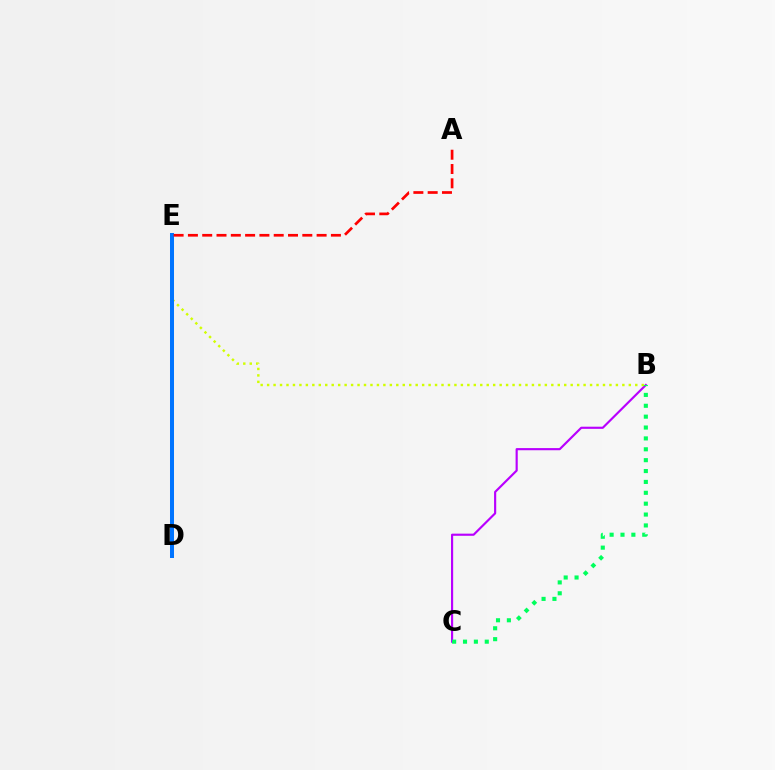{('B', 'C'): [{'color': '#b900ff', 'line_style': 'solid', 'thickness': 1.55}, {'color': '#00ff5c', 'line_style': 'dotted', 'thickness': 2.96}], ('B', 'E'): [{'color': '#d1ff00', 'line_style': 'dotted', 'thickness': 1.75}], ('D', 'E'): [{'color': '#0074ff', 'line_style': 'solid', 'thickness': 2.89}], ('A', 'E'): [{'color': '#ff0000', 'line_style': 'dashed', 'thickness': 1.94}]}